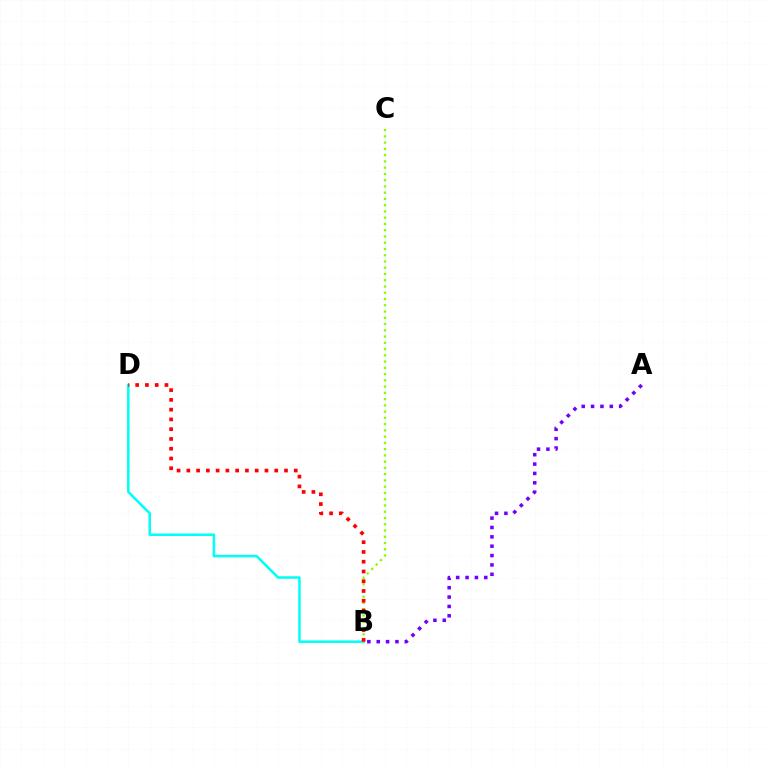{('B', 'D'): [{'color': '#00fff6', 'line_style': 'solid', 'thickness': 1.82}, {'color': '#ff0000', 'line_style': 'dotted', 'thickness': 2.65}], ('B', 'C'): [{'color': '#84ff00', 'line_style': 'dotted', 'thickness': 1.7}], ('A', 'B'): [{'color': '#7200ff', 'line_style': 'dotted', 'thickness': 2.54}]}